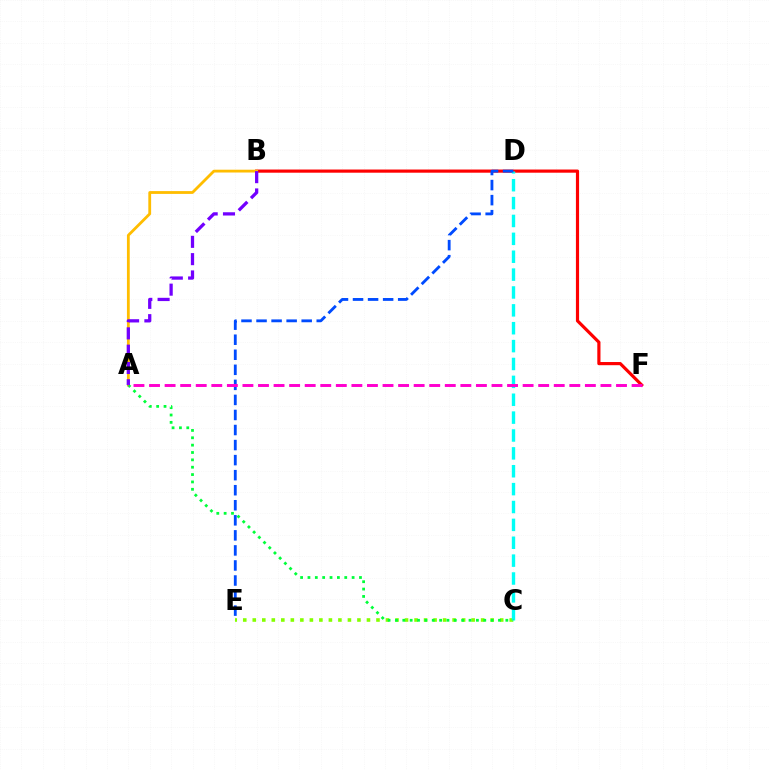{('B', 'F'): [{'color': '#ff0000', 'line_style': 'solid', 'thickness': 2.28}], ('C', 'E'): [{'color': '#84ff00', 'line_style': 'dotted', 'thickness': 2.59}], ('A', 'B'): [{'color': '#ffbd00', 'line_style': 'solid', 'thickness': 2.02}, {'color': '#7200ff', 'line_style': 'dashed', 'thickness': 2.35}], ('C', 'D'): [{'color': '#00fff6', 'line_style': 'dashed', 'thickness': 2.43}], ('A', 'C'): [{'color': '#00ff39', 'line_style': 'dotted', 'thickness': 2.0}], ('D', 'E'): [{'color': '#004bff', 'line_style': 'dashed', 'thickness': 2.04}], ('A', 'F'): [{'color': '#ff00cf', 'line_style': 'dashed', 'thickness': 2.11}]}